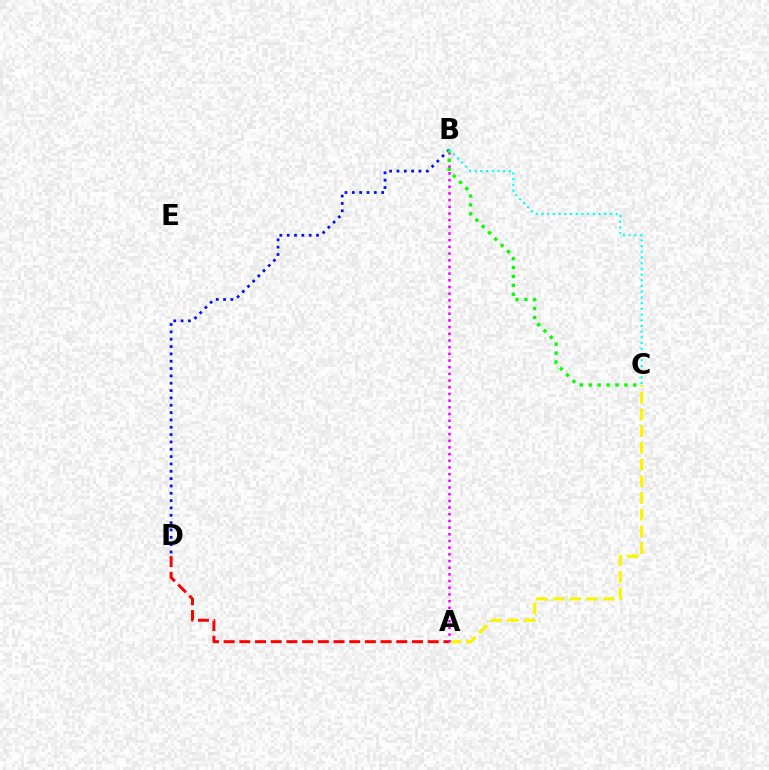{('A', 'D'): [{'color': '#ff0000', 'line_style': 'dashed', 'thickness': 2.13}], ('B', 'D'): [{'color': '#0010ff', 'line_style': 'dotted', 'thickness': 1.99}], ('A', 'C'): [{'color': '#fcf500', 'line_style': 'dashed', 'thickness': 2.27}], ('A', 'B'): [{'color': '#ee00ff', 'line_style': 'dotted', 'thickness': 1.82}], ('B', 'C'): [{'color': '#08ff00', 'line_style': 'dotted', 'thickness': 2.42}, {'color': '#00fff6', 'line_style': 'dotted', 'thickness': 1.55}]}